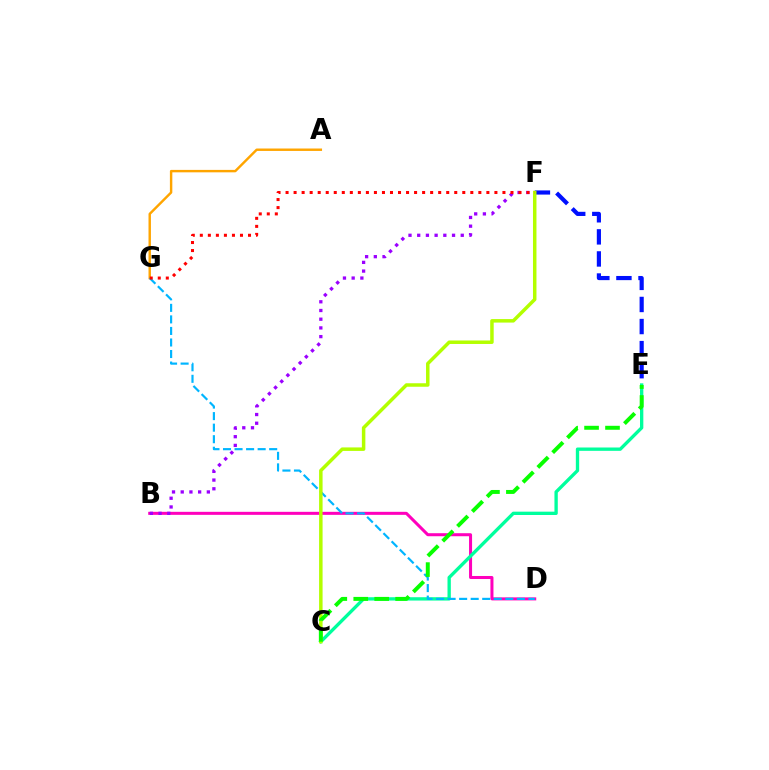{('B', 'D'): [{'color': '#ff00bd', 'line_style': 'solid', 'thickness': 2.18}], ('C', 'E'): [{'color': '#00ff9d', 'line_style': 'solid', 'thickness': 2.4}, {'color': '#08ff00', 'line_style': 'dashed', 'thickness': 2.85}], ('A', 'G'): [{'color': '#ffa500', 'line_style': 'solid', 'thickness': 1.75}], ('D', 'G'): [{'color': '#00b5ff', 'line_style': 'dashed', 'thickness': 1.57}], ('E', 'F'): [{'color': '#0010ff', 'line_style': 'dashed', 'thickness': 3.0}], ('C', 'F'): [{'color': '#b3ff00', 'line_style': 'solid', 'thickness': 2.51}], ('B', 'F'): [{'color': '#9b00ff', 'line_style': 'dotted', 'thickness': 2.37}], ('F', 'G'): [{'color': '#ff0000', 'line_style': 'dotted', 'thickness': 2.18}]}